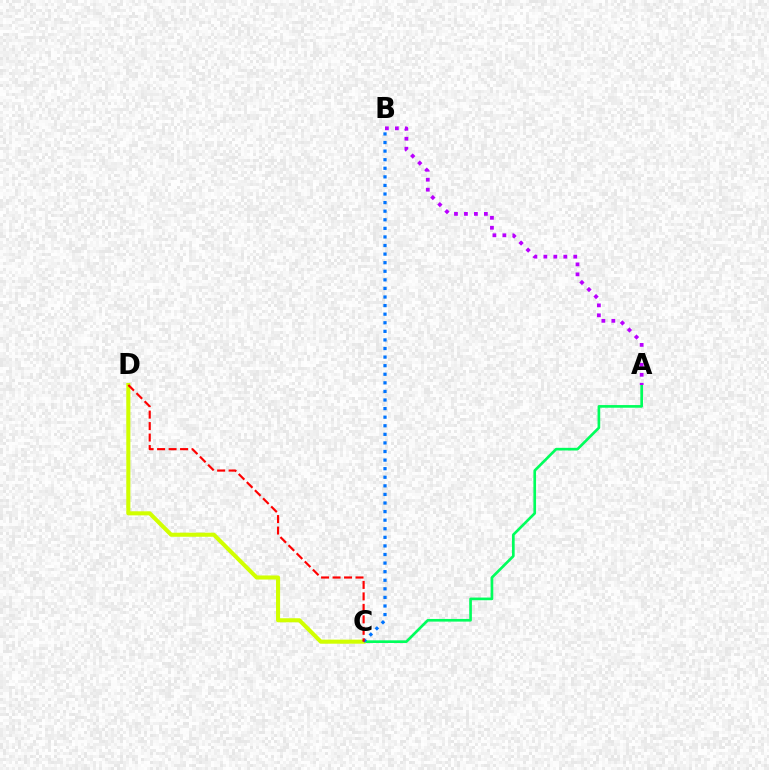{('A', 'C'): [{'color': '#00ff5c', 'line_style': 'solid', 'thickness': 1.91}], ('C', 'D'): [{'color': '#d1ff00', 'line_style': 'solid', 'thickness': 2.93}, {'color': '#ff0000', 'line_style': 'dashed', 'thickness': 1.56}], ('A', 'B'): [{'color': '#b900ff', 'line_style': 'dotted', 'thickness': 2.71}], ('B', 'C'): [{'color': '#0074ff', 'line_style': 'dotted', 'thickness': 2.33}]}